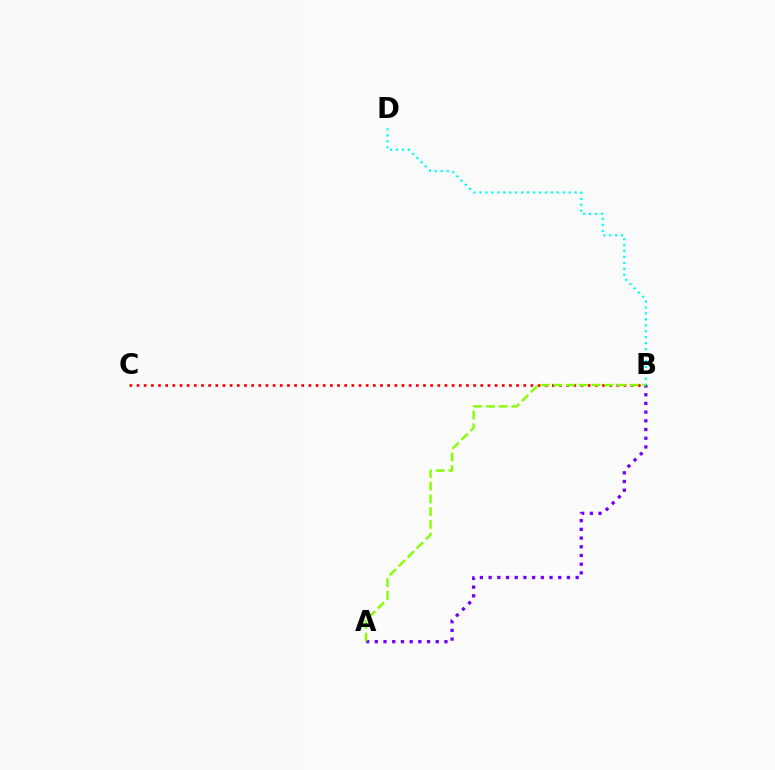{('B', 'C'): [{'color': '#ff0000', 'line_style': 'dotted', 'thickness': 1.95}], ('A', 'B'): [{'color': '#7200ff', 'line_style': 'dotted', 'thickness': 2.37}, {'color': '#84ff00', 'line_style': 'dashed', 'thickness': 1.73}], ('B', 'D'): [{'color': '#00fff6', 'line_style': 'dotted', 'thickness': 1.62}]}